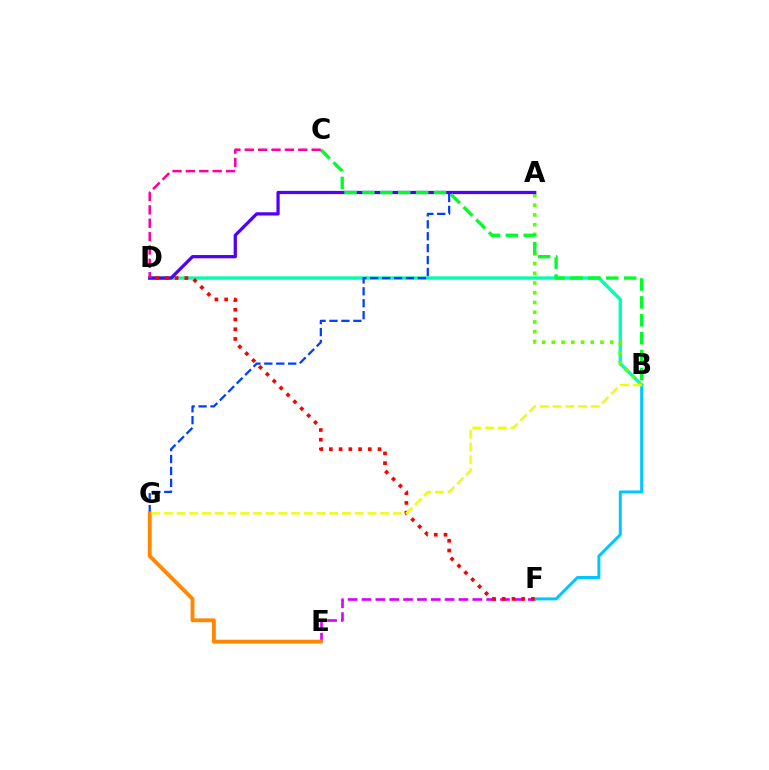{('E', 'F'): [{'color': '#d600ff', 'line_style': 'dashed', 'thickness': 1.88}], ('B', 'F'): [{'color': '#00c7ff', 'line_style': 'solid', 'thickness': 2.16}], ('B', 'D'): [{'color': '#00ffaf', 'line_style': 'solid', 'thickness': 2.44}], ('A', 'G'): [{'color': '#003fff', 'line_style': 'dashed', 'thickness': 1.62}], ('A', 'B'): [{'color': '#66ff00', 'line_style': 'dotted', 'thickness': 2.64}], ('A', 'D'): [{'color': '#4f00ff', 'line_style': 'solid', 'thickness': 2.34}], ('D', 'F'): [{'color': '#ff0000', 'line_style': 'dotted', 'thickness': 2.64}], ('B', 'C'): [{'color': '#00ff27', 'line_style': 'dashed', 'thickness': 2.43}], ('E', 'G'): [{'color': '#ff8800', 'line_style': 'solid', 'thickness': 2.78}], ('C', 'D'): [{'color': '#ff00a0', 'line_style': 'dashed', 'thickness': 1.82}], ('B', 'G'): [{'color': '#eeff00', 'line_style': 'dashed', 'thickness': 1.73}]}